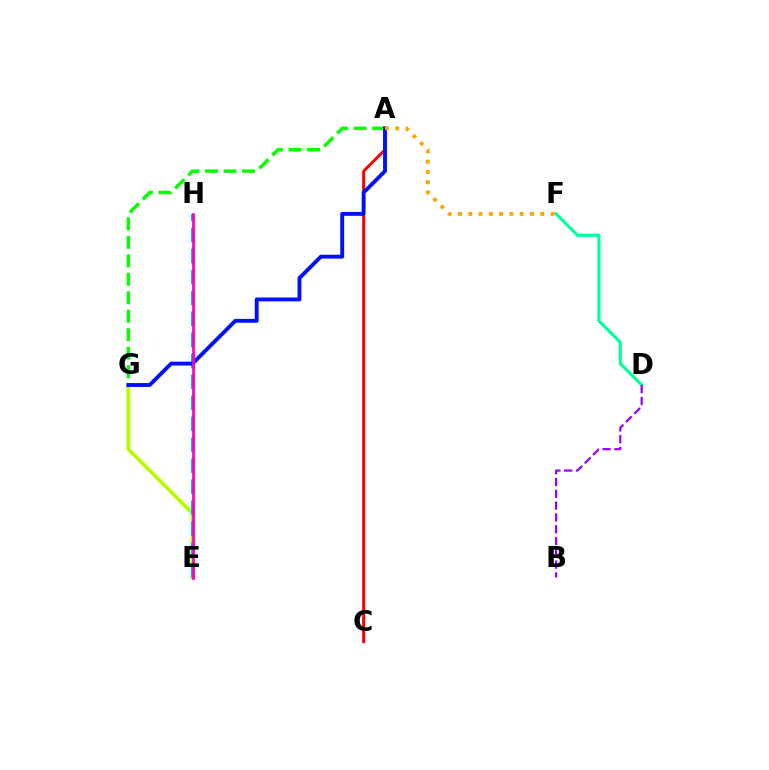{('E', 'G'): [{'color': '#b3ff00', 'line_style': 'solid', 'thickness': 2.66}], ('D', 'F'): [{'color': '#00ff9d', 'line_style': 'solid', 'thickness': 2.24}], ('A', 'C'): [{'color': '#ff0000', 'line_style': 'solid', 'thickness': 2.11}], ('E', 'H'): [{'color': '#00b5ff', 'line_style': 'dashed', 'thickness': 2.85}, {'color': '#ff00bd', 'line_style': 'solid', 'thickness': 1.95}], ('A', 'G'): [{'color': '#08ff00', 'line_style': 'dashed', 'thickness': 2.51}, {'color': '#0010ff', 'line_style': 'solid', 'thickness': 2.79}], ('A', 'F'): [{'color': '#ffa500', 'line_style': 'dotted', 'thickness': 2.79}], ('B', 'D'): [{'color': '#9b00ff', 'line_style': 'dashed', 'thickness': 1.6}]}